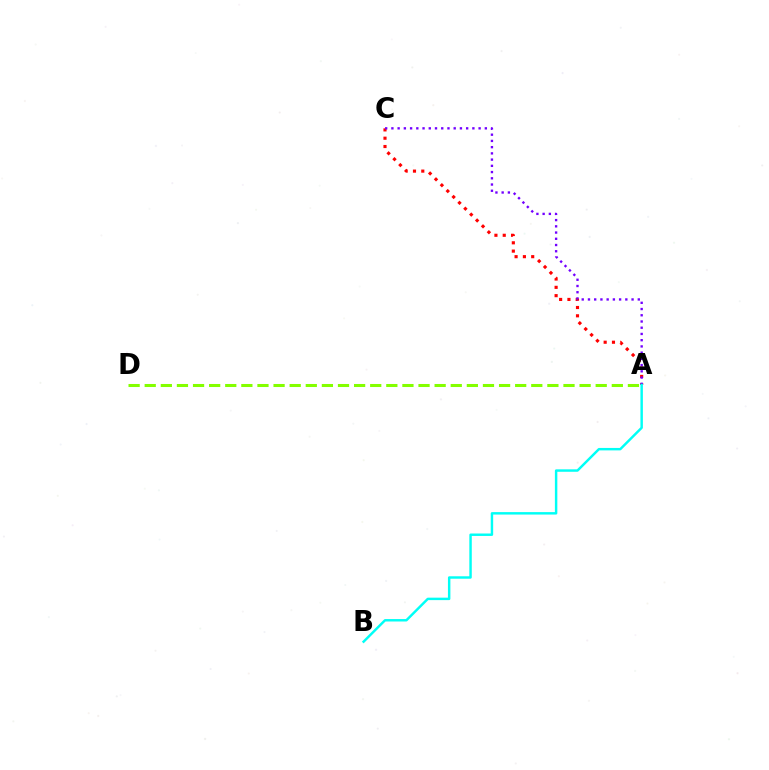{('A', 'C'): [{'color': '#ff0000', 'line_style': 'dotted', 'thickness': 2.26}, {'color': '#7200ff', 'line_style': 'dotted', 'thickness': 1.69}], ('A', 'D'): [{'color': '#84ff00', 'line_style': 'dashed', 'thickness': 2.19}], ('A', 'B'): [{'color': '#00fff6', 'line_style': 'solid', 'thickness': 1.76}]}